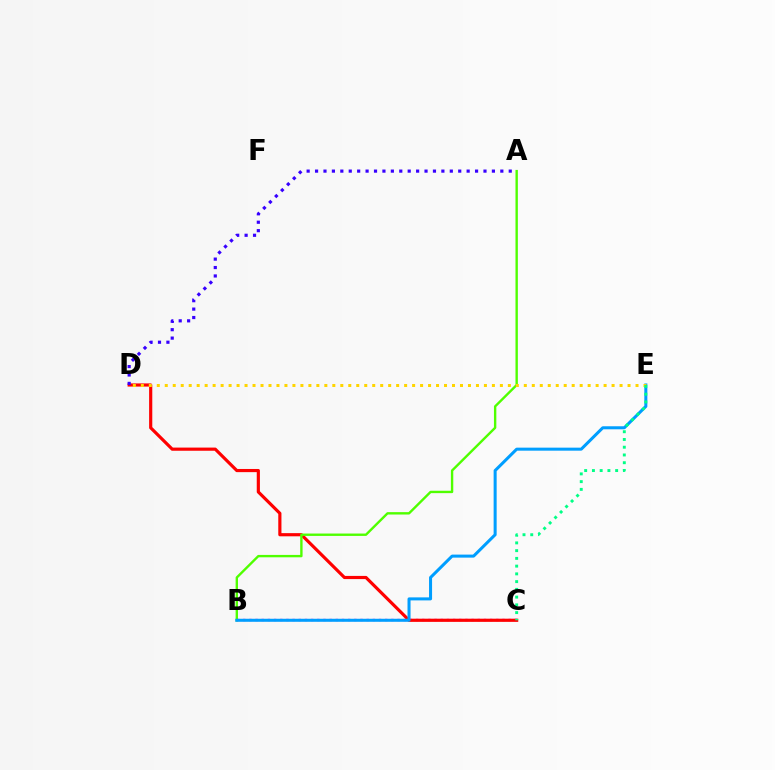{('B', 'C'): [{'color': '#ff00ed', 'line_style': 'dotted', 'thickness': 1.68}], ('C', 'D'): [{'color': '#ff0000', 'line_style': 'solid', 'thickness': 2.28}], ('A', 'B'): [{'color': '#4fff00', 'line_style': 'solid', 'thickness': 1.72}], ('B', 'E'): [{'color': '#009eff', 'line_style': 'solid', 'thickness': 2.18}], ('D', 'E'): [{'color': '#ffd500', 'line_style': 'dotted', 'thickness': 2.17}], ('C', 'E'): [{'color': '#00ff86', 'line_style': 'dotted', 'thickness': 2.1}], ('A', 'D'): [{'color': '#3700ff', 'line_style': 'dotted', 'thickness': 2.29}]}